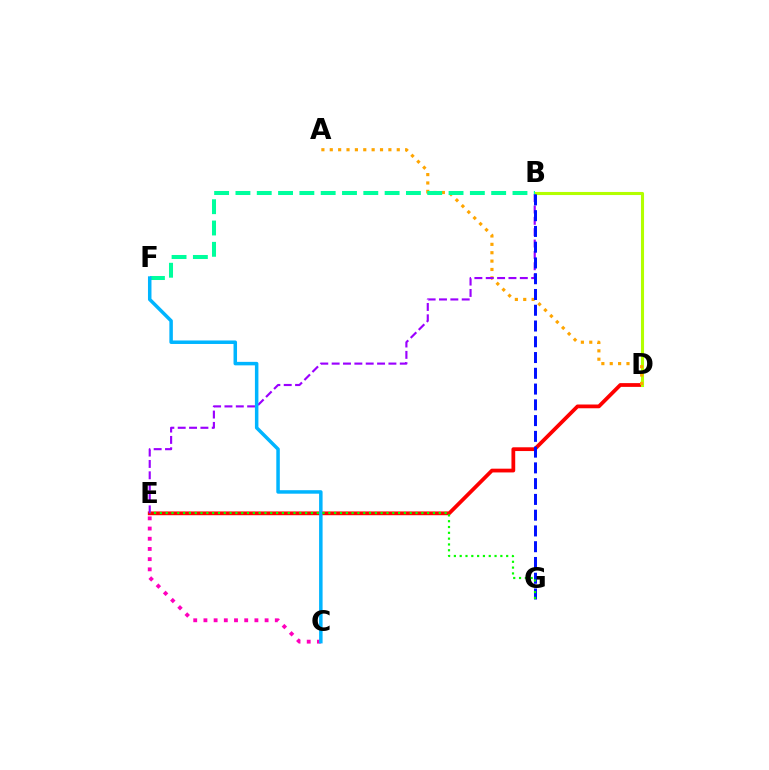{('D', 'E'): [{'color': '#ff0000', 'line_style': 'solid', 'thickness': 2.71}], ('B', 'D'): [{'color': '#b3ff00', 'line_style': 'solid', 'thickness': 2.22}], ('A', 'D'): [{'color': '#ffa500', 'line_style': 'dotted', 'thickness': 2.28}], ('B', 'E'): [{'color': '#9b00ff', 'line_style': 'dashed', 'thickness': 1.54}], ('C', 'E'): [{'color': '#ff00bd', 'line_style': 'dotted', 'thickness': 2.77}], ('B', 'F'): [{'color': '#00ff9d', 'line_style': 'dashed', 'thickness': 2.9}], ('B', 'G'): [{'color': '#0010ff', 'line_style': 'dashed', 'thickness': 2.14}], ('C', 'F'): [{'color': '#00b5ff', 'line_style': 'solid', 'thickness': 2.52}], ('E', 'G'): [{'color': '#08ff00', 'line_style': 'dotted', 'thickness': 1.58}]}